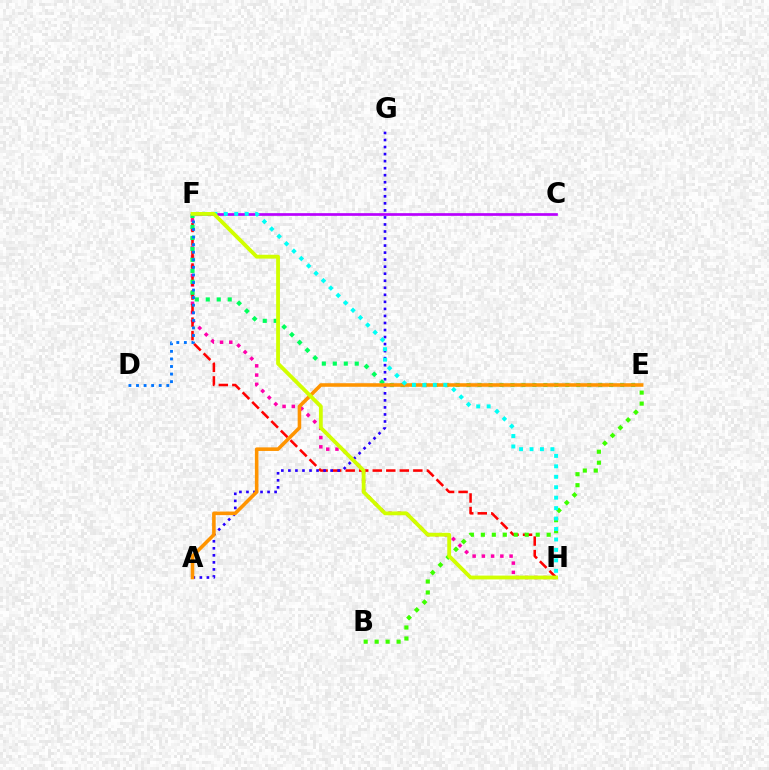{('F', 'H'): [{'color': '#ff00ac', 'line_style': 'dotted', 'thickness': 2.51}, {'color': '#ff0000', 'line_style': 'dashed', 'thickness': 1.84}, {'color': '#00fff6', 'line_style': 'dotted', 'thickness': 2.84}, {'color': '#d1ff00', 'line_style': 'solid', 'thickness': 2.75}], ('E', 'F'): [{'color': '#00ff5c', 'line_style': 'dotted', 'thickness': 2.98}], ('A', 'G'): [{'color': '#2500ff', 'line_style': 'dotted', 'thickness': 1.91}], ('C', 'F'): [{'color': '#b900ff', 'line_style': 'solid', 'thickness': 1.94}], ('D', 'F'): [{'color': '#0074ff', 'line_style': 'dotted', 'thickness': 2.06}], ('A', 'E'): [{'color': '#ff9400', 'line_style': 'solid', 'thickness': 2.57}], ('B', 'E'): [{'color': '#3dff00', 'line_style': 'dotted', 'thickness': 2.98}]}